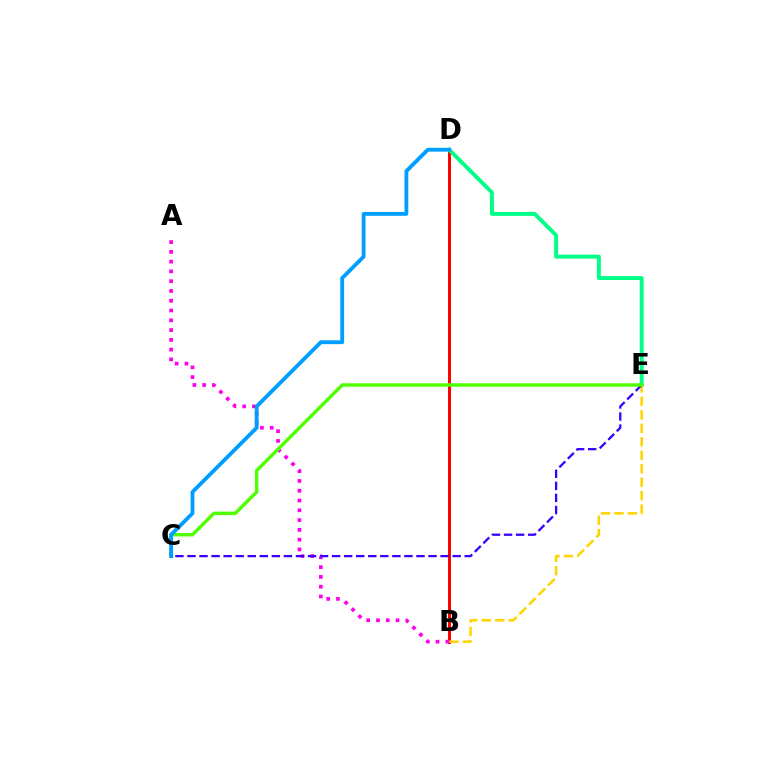{('B', 'D'): [{'color': '#ff0000', 'line_style': 'solid', 'thickness': 2.13}], ('D', 'E'): [{'color': '#00ff86', 'line_style': 'solid', 'thickness': 2.83}], ('B', 'E'): [{'color': '#ffd500', 'line_style': 'dashed', 'thickness': 1.83}], ('A', 'B'): [{'color': '#ff00ed', 'line_style': 'dotted', 'thickness': 2.66}], ('C', 'E'): [{'color': '#3700ff', 'line_style': 'dashed', 'thickness': 1.64}, {'color': '#4fff00', 'line_style': 'solid', 'thickness': 2.47}], ('C', 'D'): [{'color': '#009eff', 'line_style': 'solid', 'thickness': 2.76}]}